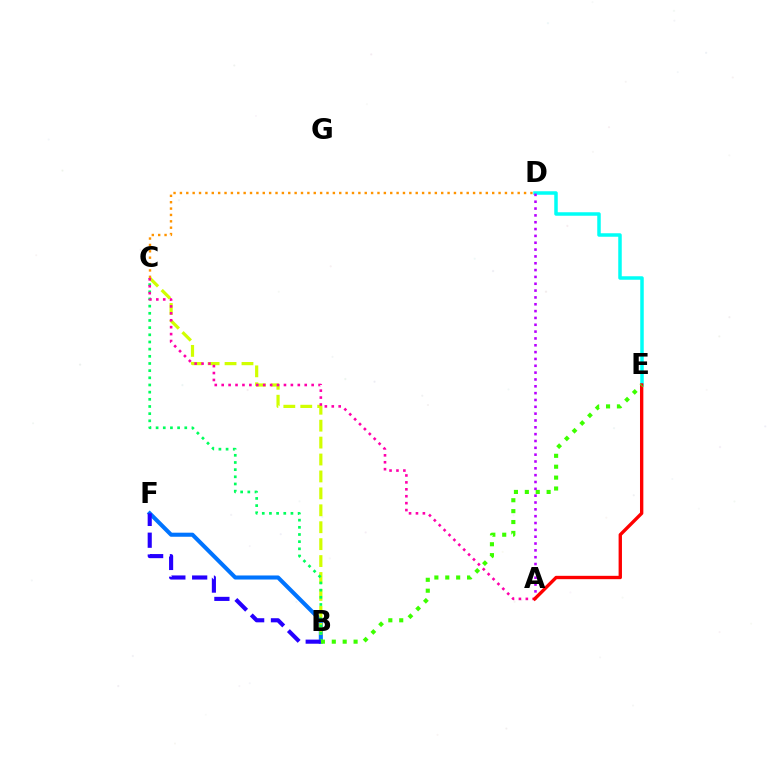{('B', 'F'): [{'color': '#0074ff', 'line_style': 'solid', 'thickness': 2.92}, {'color': '#2500ff', 'line_style': 'dashed', 'thickness': 2.96}], ('D', 'E'): [{'color': '#00fff6', 'line_style': 'solid', 'thickness': 2.52}], ('B', 'C'): [{'color': '#d1ff00', 'line_style': 'dashed', 'thickness': 2.3}, {'color': '#00ff5c', 'line_style': 'dotted', 'thickness': 1.95}], ('C', 'D'): [{'color': '#ff9400', 'line_style': 'dotted', 'thickness': 1.73}], ('A', 'C'): [{'color': '#ff00ac', 'line_style': 'dotted', 'thickness': 1.88}], ('A', 'D'): [{'color': '#b900ff', 'line_style': 'dotted', 'thickness': 1.86}], ('A', 'E'): [{'color': '#ff0000', 'line_style': 'solid', 'thickness': 2.42}], ('B', 'E'): [{'color': '#3dff00', 'line_style': 'dotted', 'thickness': 2.96}]}